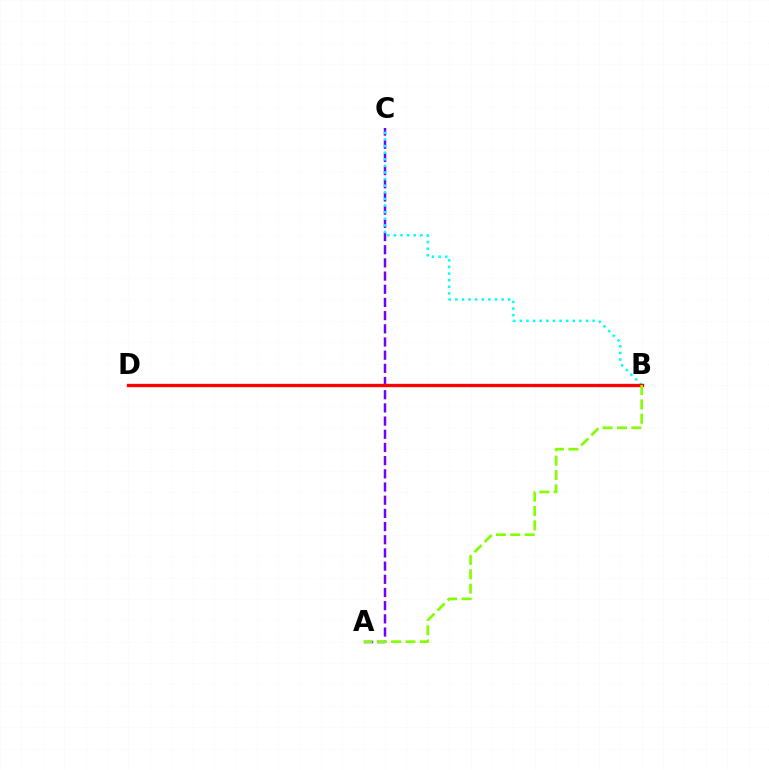{('A', 'C'): [{'color': '#7200ff', 'line_style': 'dashed', 'thickness': 1.79}], ('B', 'C'): [{'color': '#00fff6', 'line_style': 'dotted', 'thickness': 1.8}], ('B', 'D'): [{'color': '#ff0000', 'line_style': 'solid', 'thickness': 2.4}], ('A', 'B'): [{'color': '#84ff00', 'line_style': 'dashed', 'thickness': 1.95}]}